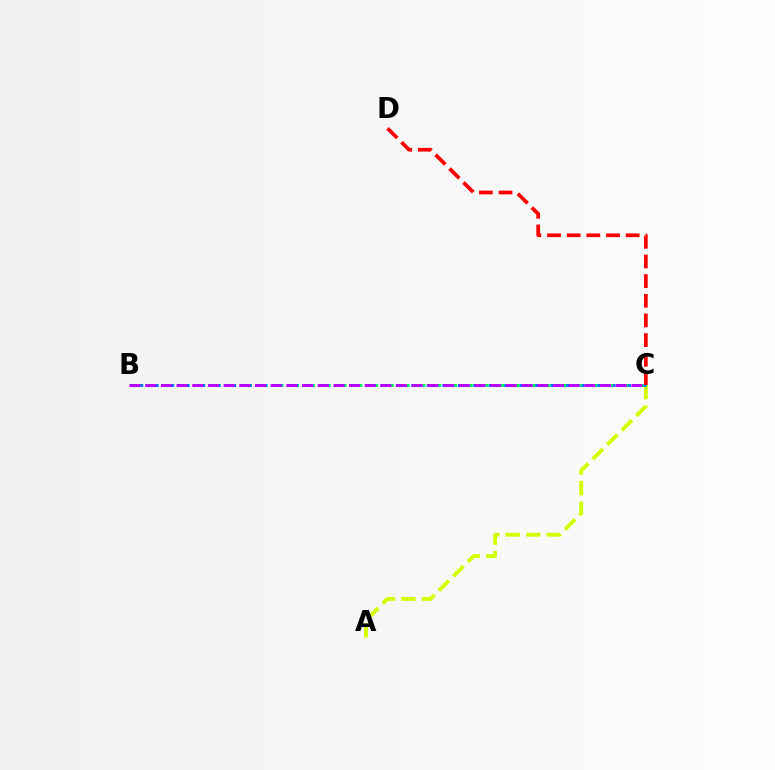{('A', 'C'): [{'color': '#d1ff00', 'line_style': 'dashed', 'thickness': 2.78}], ('B', 'C'): [{'color': '#00ff5c', 'line_style': 'dashed', 'thickness': 2.15}, {'color': '#0074ff', 'line_style': 'dotted', 'thickness': 2.1}, {'color': '#b900ff', 'line_style': 'dashed', 'thickness': 2.13}], ('C', 'D'): [{'color': '#ff0000', 'line_style': 'dashed', 'thickness': 2.67}]}